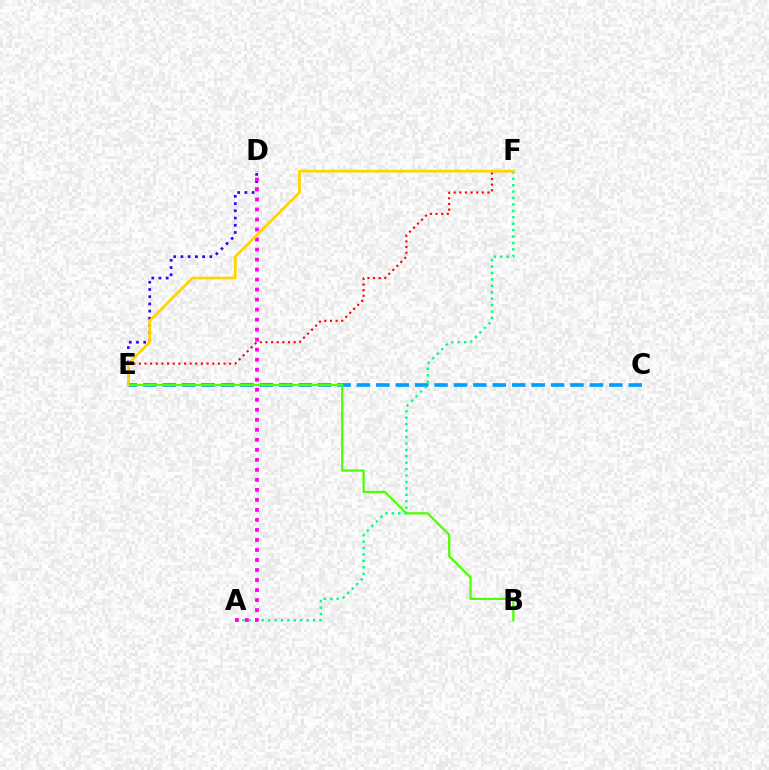{('C', 'E'): [{'color': '#009eff', 'line_style': 'dashed', 'thickness': 2.64}], ('B', 'E'): [{'color': '#4fff00', 'line_style': 'solid', 'thickness': 1.62}], ('D', 'E'): [{'color': '#3700ff', 'line_style': 'dotted', 'thickness': 1.96}], ('E', 'F'): [{'color': '#ff0000', 'line_style': 'dotted', 'thickness': 1.53}, {'color': '#ffd500', 'line_style': 'solid', 'thickness': 1.98}], ('A', 'F'): [{'color': '#00ff86', 'line_style': 'dotted', 'thickness': 1.75}], ('A', 'D'): [{'color': '#ff00ed', 'line_style': 'dotted', 'thickness': 2.72}]}